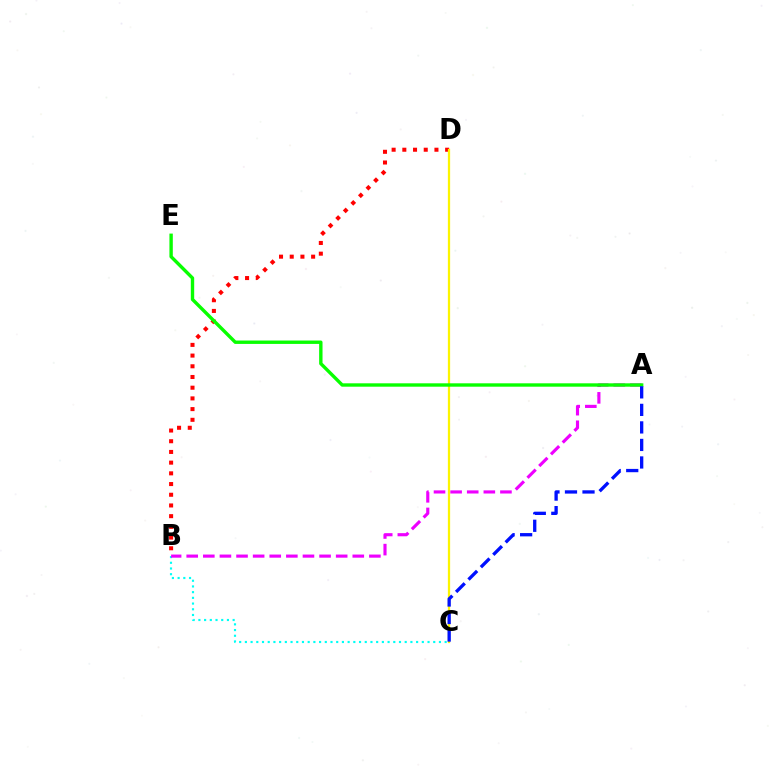{('B', 'C'): [{'color': '#00fff6', 'line_style': 'dotted', 'thickness': 1.55}], ('B', 'D'): [{'color': '#ff0000', 'line_style': 'dotted', 'thickness': 2.91}], ('C', 'D'): [{'color': '#fcf500', 'line_style': 'solid', 'thickness': 1.62}], ('A', 'B'): [{'color': '#ee00ff', 'line_style': 'dashed', 'thickness': 2.26}], ('A', 'E'): [{'color': '#08ff00', 'line_style': 'solid', 'thickness': 2.44}], ('A', 'C'): [{'color': '#0010ff', 'line_style': 'dashed', 'thickness': 2.38}]}